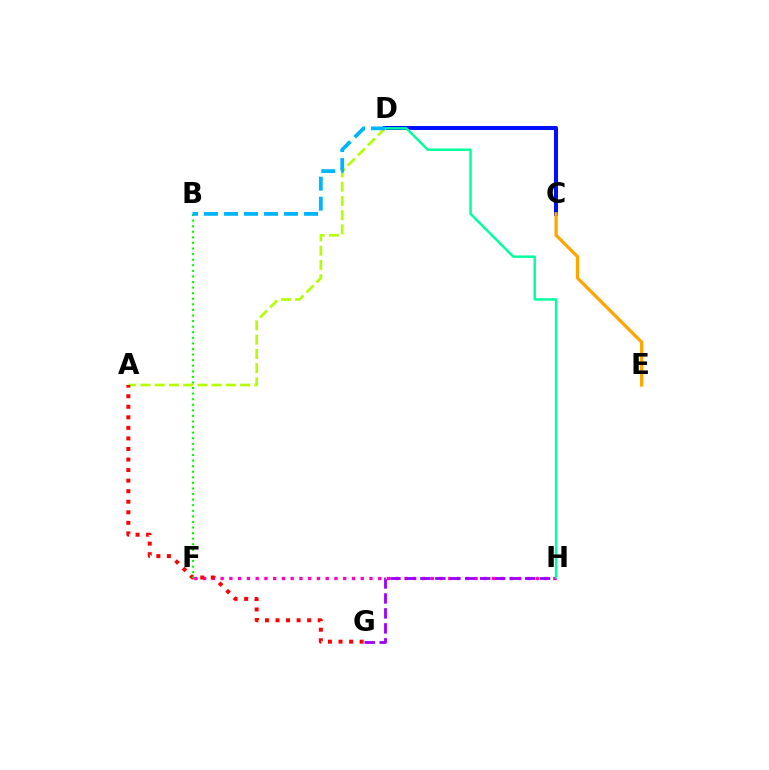{('C', 'D'): [{'color': '#0010ff', 'line_style': 'solid', 'thickness': 2.9}], ('A', 'D'): [{'color': '#b3ff00', 'line_style': 'dashed', 'thickness': 1.93}], ('F', 'H'): [{'color': '#ff00bd', 'line_style': 'dotted', 'thickness': 2.38}], ('G', 'H'): [{'color': '#9b00ff', 'line_style': 'dashed', 'thickness': 2.03}], ('D', 'H'): [{'color': '#00ff9d', 'line_style': 'solid', 'thickness': 1.77}], ('A', 'G'): [{'color': '#ff0000', 'line_style': 'dotted', 'thickness': 2.87}], ('C', 'E'): [{'color': '#ffa500', 'line_style': 'solid', 'thickness': 2.34}], ('B', 'F'): [{'color': '#08ff00', 'line_style': 'dotted', 'thickness': 1.52}], ('B', 'D'): [{'color': '#00b5ff', 'line_style': 'dashed', 'thickness': 2.72}]}